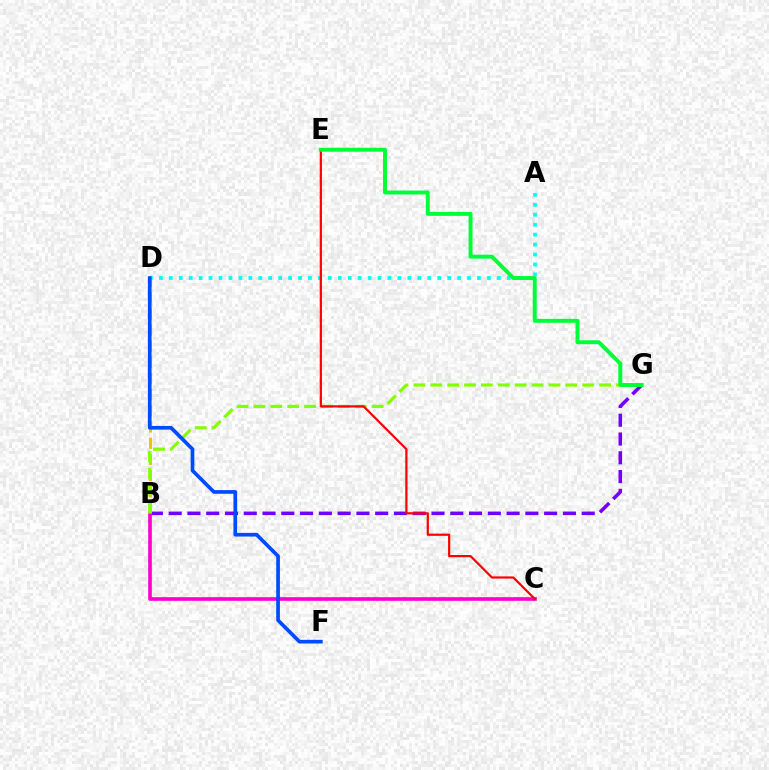{('B', 'G'): [{'color': '#7200ff', 'line_style': 'dashed', 'thickness': 2.55}, {'color': '#84ff00', 'line_style': 'dashed', 'thickness': 2.29}], ('B', 'C'): [{'color': '#ff00cf', 'line_style': 'solid', 'thickness': 2.62}], ('B', 'D'): [{'color': '#ffbd00', 'line_style': 'dashed', 'thickness': 2.2}], ('A', 'D'): [{'color': '#00fff6', 'line_style': 'dotted', 'thickness': 2.7}], ('C', 'E'): [{'color': '#ff0000', 'line_style': 'solid', 'thickness': 1.59}], ('E', 'G'): [{'color': '#00ff39', 'line_style': 'solid', 'thickness': 2.84}], ('D', 'F'): [{'color': '#004bff', 'line_style': 'solid', 'thickness': 2.65}]}